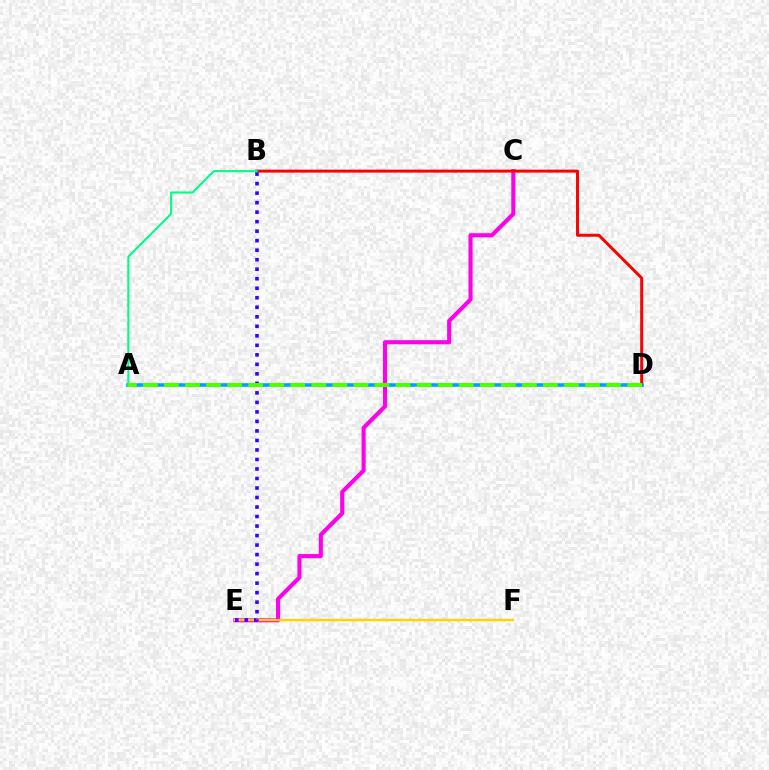{('C', 'E'): [{'color': '#ff00ed', 'line_style': 'solid', 'thickness': 2.96}], ('E', 'F'): [{'color': '#ffd500', 'line_style': 'solid', 'thickness': 1.72}], ('B', 'D'): [{'color': '#ff0000', 'line_style': 'solid', 'thickness': 2.14}], ('B', 'E'): [{'color': '#3700ff', 'line_style': 'dotted', 'thickness': 2.58}], ('A', 'D'): [{'color': '#009eff', 'line_style': 'solid', 'thickness': 2.56}, {'color': '#4fff00', 'line_style': 'dashed', 'thickness': 2.86}], ('A', 'B'): [{'color': '#00ff86', 'line_style': 'solid', 'thickness': 1.52}]}